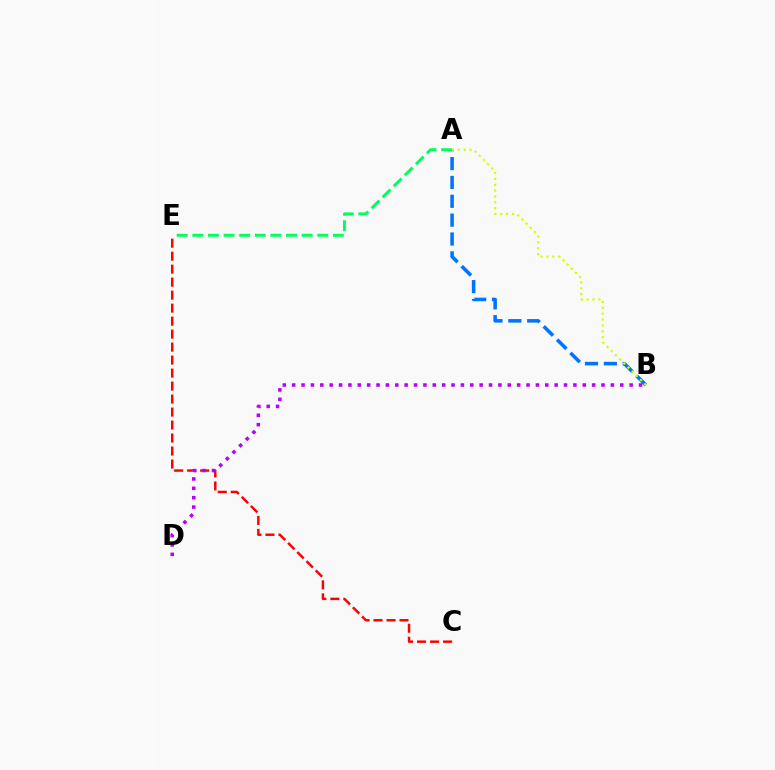{('A', 'B'): [{'color': '#0074ff', 'line_style': 'dashed', 'thickness': 2.56}, {'color': '#d1ff00', 'line_style': 'dotted', 'thickness': 1.6}], ('C', 'E'): [{'color': '#ff0000', 'line_style': 'dashed', 'thickness': 1.76}], ('B', 'D'): [{'color': '#b900ff', 'line_style': 'dotted', 'thickness': 2.55}], ('A', 'E'): [{'color': '#00ff5c', 'line_style': 'dashed', 'thickness': 2.12}]}